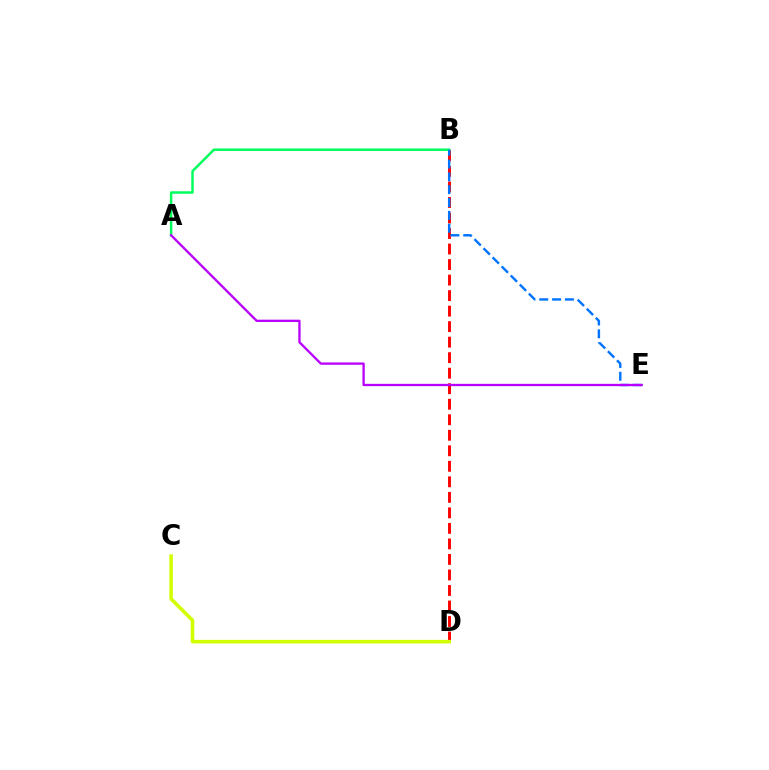{('A', 'B'): [{'color': '#00ff5c', 'line_style': 'solid', 'thickness': 1.8}], ('B', 'D'): [{'color': '#ff0000', 'line_style': 'dashed', 'thickness': 2.11}], ('B', 'E'): [{'color': '#0074ff', 'line_style': 'dashed', 'thickness': 1.74}], ('A', 'E'): [{'color': '#b900ff', 'line_style': 'solid', 'thickness': 1.66}], ('C', 'D'): [{'color': '#d1ff00', 'line_style': 'solid', 'thickness': 2.57}]}